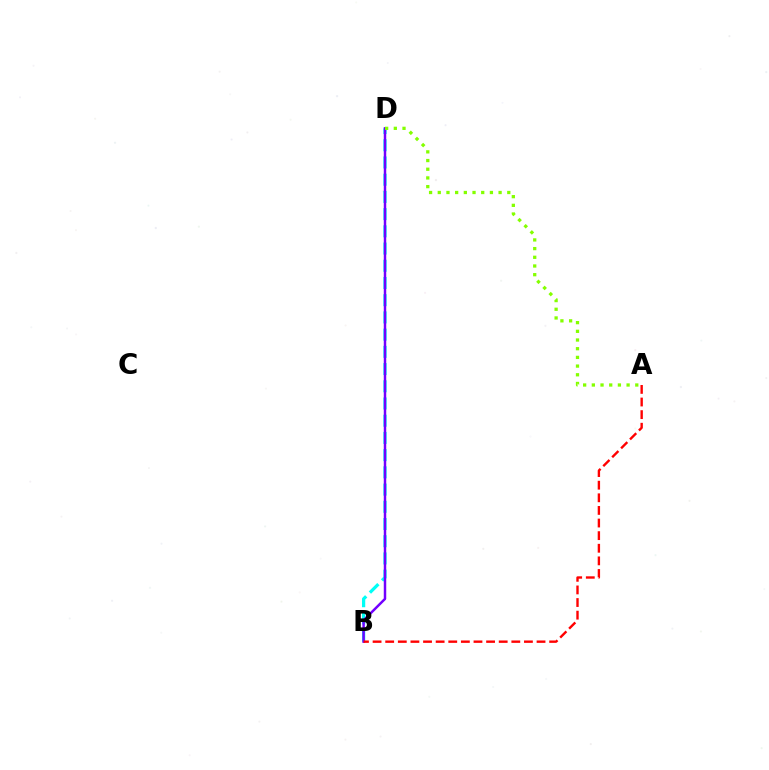{('B', 'D'): [{'color': '#00fff6', 'line_style': 'dashed', 'thickness': 2.34}, {'color': '#7200ff', 'line_style': 'solid', 'thickness': 1.78}], ('A', 'D'): [{'color': '#84ff00', 'line_style': 'dotted', 'thickness': 2.36}], ('A', 'B'): [{'color': '#ff0000', 'line_style': 'dashed', 'thickness': 1.71}]}